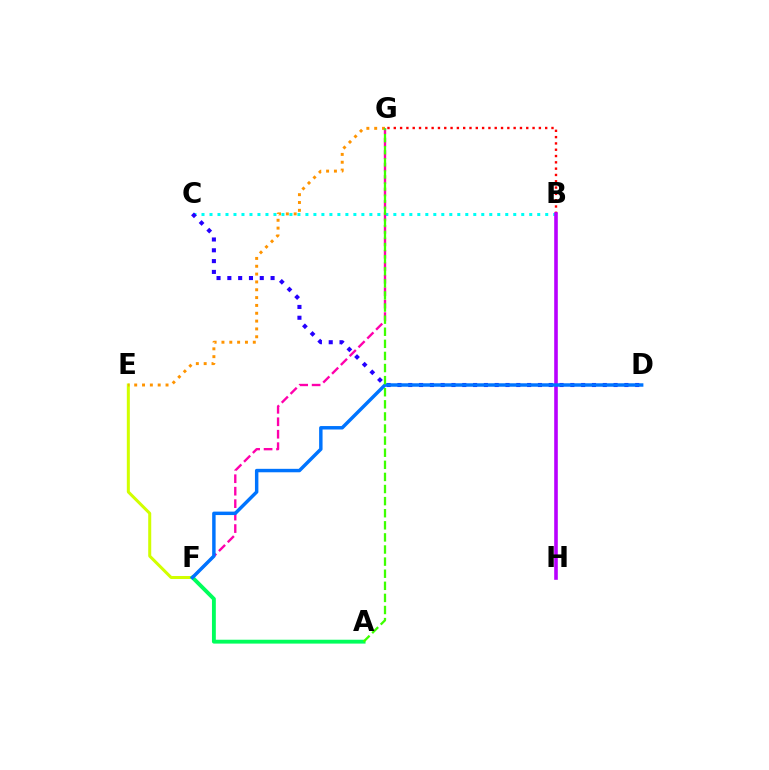{('B', 'G'): [{'color': '#ff0000', 'line_style': 'dotted', 'thickness': 1.71}], ('B', 'C'): [{'color': '#00fff6', 'line_style': 'dotted', 'thickness': 2.17}], ('E', 'F'): [{'color': '#d1ff00', 'line_style': 'solid', 'thickness': 2.18}], ('A', 'F'): [{'color': '#00ff5c', 'line_style': 'solid', 'thickness': 2.78}], ('E', 'G'): [{'color': '#ff9400', 'line_style': 'dotted', 'thickness': 2.13}], ('B', 'H'): [{'color': '#b900ff', 'line_style': 'solid', 'thickness': 2.59}], ('F', 'G'): [{'color': '#ff00ac', 'line_style': 'dashed', 'thickness': 1.69}], ('C', 'D'): [{'color': '#2500ff', 'line_style': 'dotted', 'thickness': 2.94}], ('D', 'F'): [{'color': '#0074ff', 'line_style': 'solid', 'thickness': 2.48}], ('A', 'G'): [{'color': '#3dff00', 'line_style': 'dashed', 'thickness': 1.64}]}